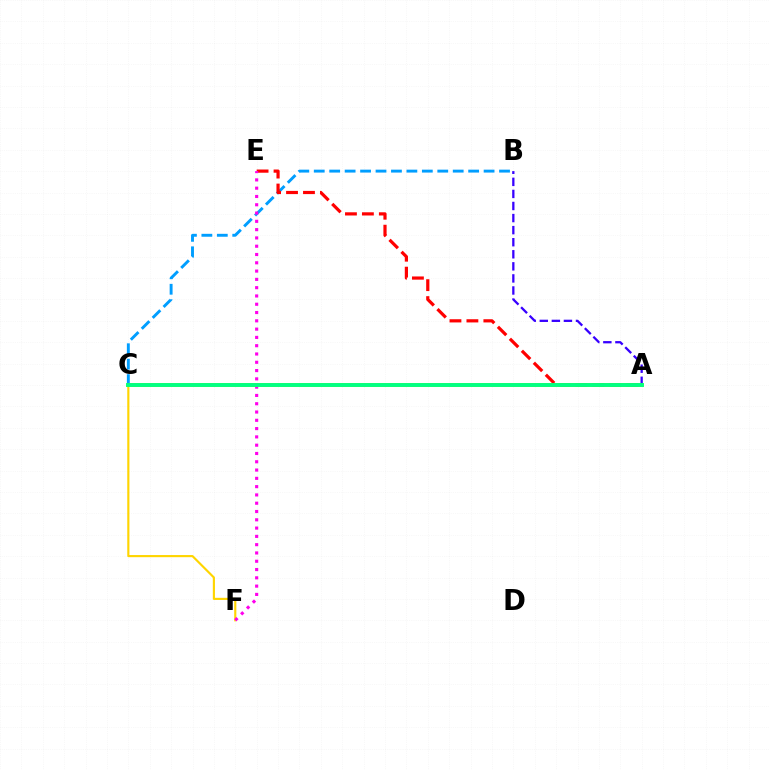{('B', 'C'): [{'color': '#009eff', 'line_style': 'dashed', 'thickness': 2.1}], ('C', 'F'): [{'color': '#ffd500', 'line_style': 'solid', 'thickness': 1.55}], ('A', 'B'): [{'color': '#3700ff', 'line_style': 'dashed', 'thickness': 1.64}], ('A', 'E'): [{'color': '#ff0000', 'line_style': 'dashed', 'thickness': 2.3}], ('E', 'F'): [{'color': '#ff00ed', 'line_style': 'dotted', 'thickness': 2.25}], ('A', 'C'): [{'color': '#4fff00', 'line_style': 'solid', 'thickness': 2.69}, {'color': '#00ff86', 'line_style': 'solid', 'thickness': 2.66}]}